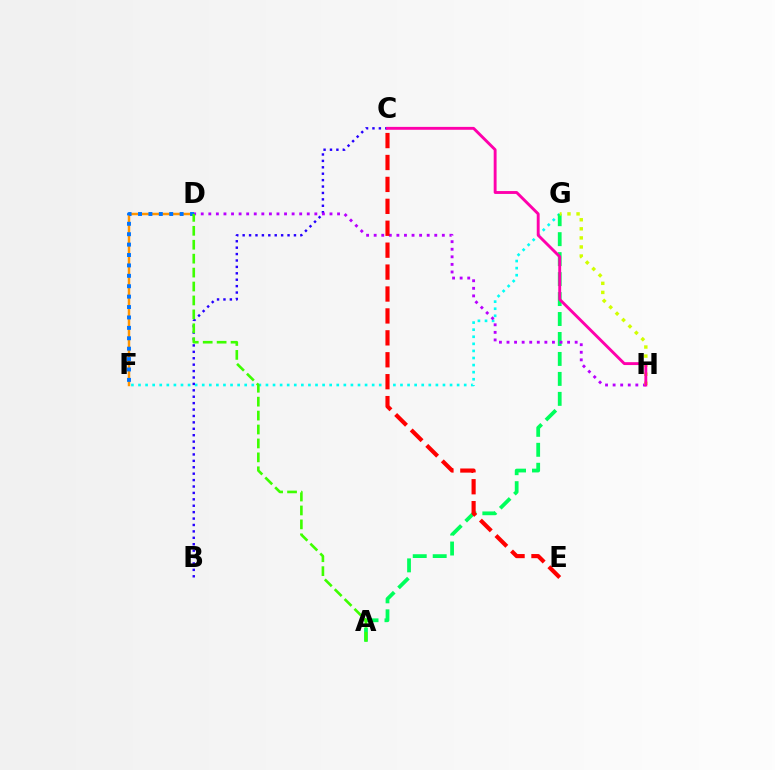{('F', 'G'): [{'color': '#00fff6', 'line_style': 'dotted', 'thickness': 1.92}], ('A', 'G'): [{'color': '#00ff5c', 'line_style': 'dashed', 'thickness': 2.71}], ('B', 'C'): [{'color': '#2500ff', 'line_style': 'dotted', 'thickness': 1.74}], ('D', 'F'): [{'color': '#ff9400', 'line_style': 'solid', 'thickness': 1.78}, {'color': '#0074ff', 'line_style': 'dotted', 'thickness': 2.83}], ('D', 'H'): [{'color': '#b900ff', 'line_style': 'dotted', 'thickness': 2.06}], ('G', 'H'): [{'color': '#d1ff00', 'line_style': 'dotted', 'thickness': 2.46}], ('C', 'E'): [{'color': '#ff0000', 'line_style': 'dashed', 'thickness': 2.98}], ('A', 'D'): [{'color': '#3dff00', 'line_style': 'dashed', 'thickness': 1.89}], ('C', 'H'): [{'color': '#ff00ac', 'line_style': 'solid', 'thickness': 2.08}]}